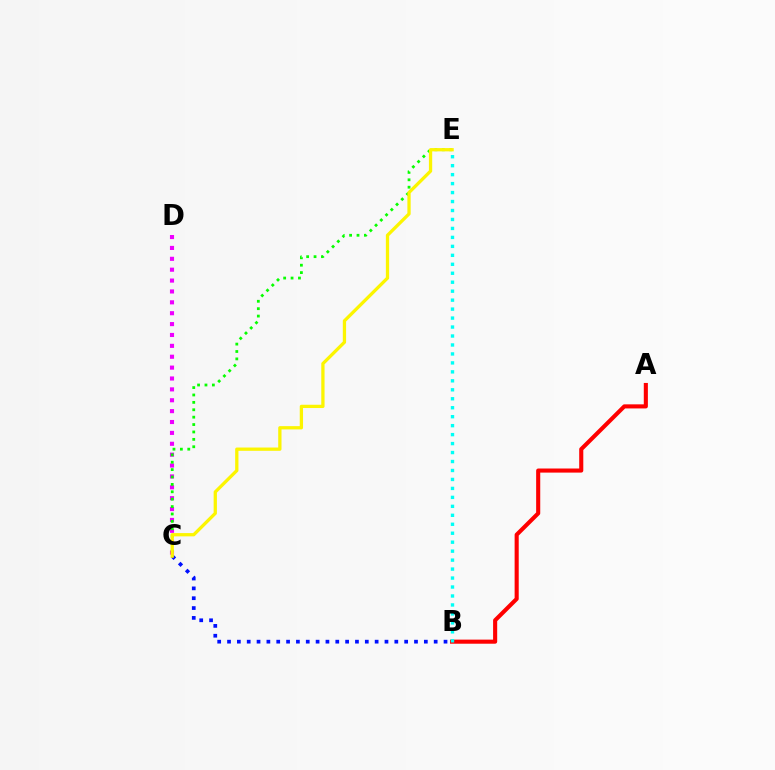{('B', 'C'): [{'color': '#0010ff', 'line_style': 'dotted', 'thickness': 2.67}], ('A', 'B'): [{'color': '#ff0000', 'line_style': 'solid', 'thickness': 2.95}], ('C', 'D'): [{'color': '#ee00ff', 'line_style': 'dotted', 'thickness': 2.96}], ('C', 'E'): [{'color': '#08ff00', 'line_style': 'dotted', 'thickness': 2.01}, {'color': '#fcf500', 'line_style': 'solid', 'thickness': 2.36}], ('B', 'E'): [{'color': '#00fff6', 'line_style': 'dotted', 'thickness': 2.44}]}